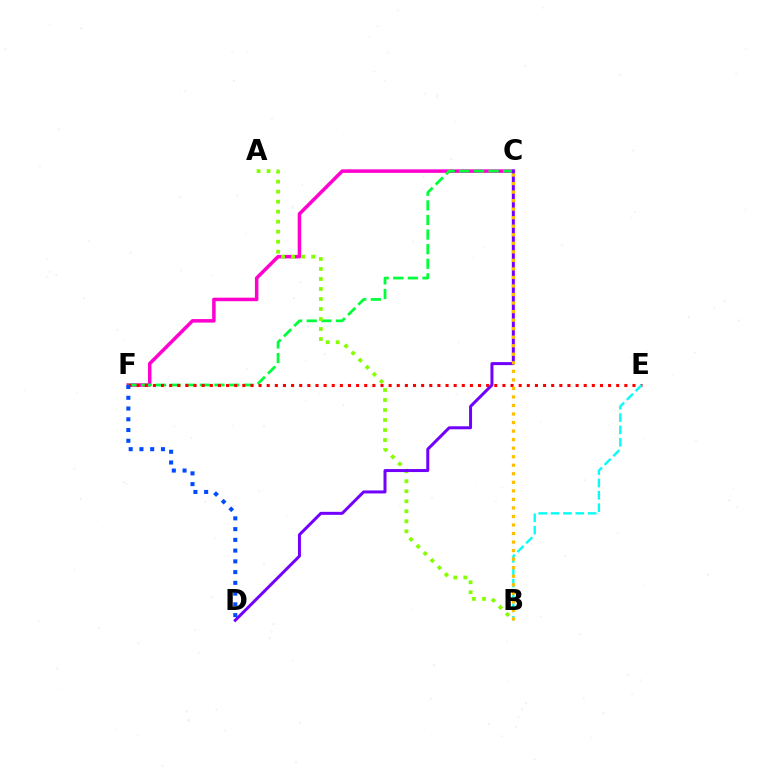{('C', 'F'): [{'color': '#ff00cf', 'line_style': 'solid', 'thickness': 2.53}, {'color': '#00ff39', 'line_style': 'dashed', 'thickness': 1.98}], ('E', 'F'): [{'color': '#ff0000', 'line_style': 'dotted', 'thickness': 2.21}], ('A', 'B'): [{'color': '#84ff00', 'line_style': 'dotted', 'thickness': 2.72}], ('C', 'D'): [{'color': '#7200ff', 'line_style': 'solid', 'thickness': 2.16}], ('B', 'E'): [{'color': '#00fff6', 'line_style': 'dashed', 'thickness': 1.68}], ('D', 'F'): [{'color': '#004bff', 'line_style': 'dotted', 'thickness': 2.92}], ('B', 'C'): [{'color': '#ffbd00', 'line_style': 'dotted', 'thickness': 2.32}]}